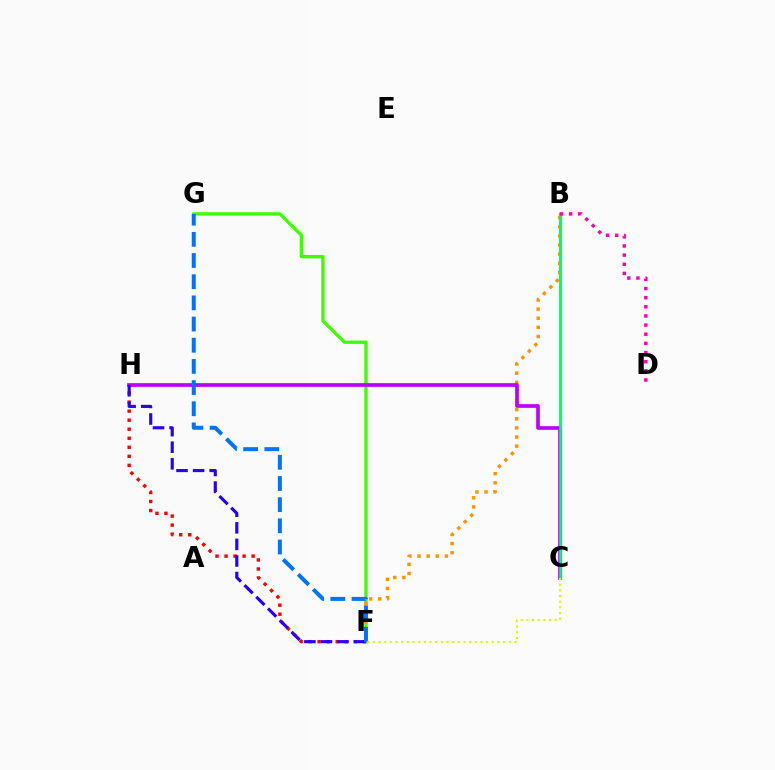{('B', 'C'): [{'color': '#00fff6', 'line_style': 'solid', 'thickness': 2.35}, {'color': '#00ff5c', 'line_style': 'solid', 'thickness': 1.88}], ('F', 'G'): [{'color': '#3dff00', 'line_style': 'solid', 'thickness': 2.38}, {'color': '#0074ff', 'line_style': 'dashed', 'thickness': 2.88}], ('F', 'H'): [{'color': '#ff0000', 'line_style': 'dotted', 'thickness': 2.45}, {'color': '#2500ff', 'line_style': 'dashed', 'thickness': 2.25}], ('B', 'F'): [{'color': '#ff9400', 'line_style': 'dotted', 'thickness': 2.48}], ('C', 'H'): [{'color': '#b900ff', 'line_style': 'solid', 'thickness': 2.66}], ('B', 'D'): [{'color': '#ff00ac', 'line_style': 'dotted', 'thickness': 2.49}], ('C', 'F'): [{'color': '#d1ff00', 'line_style': 'dotted', 'thickness': 1.54}]}